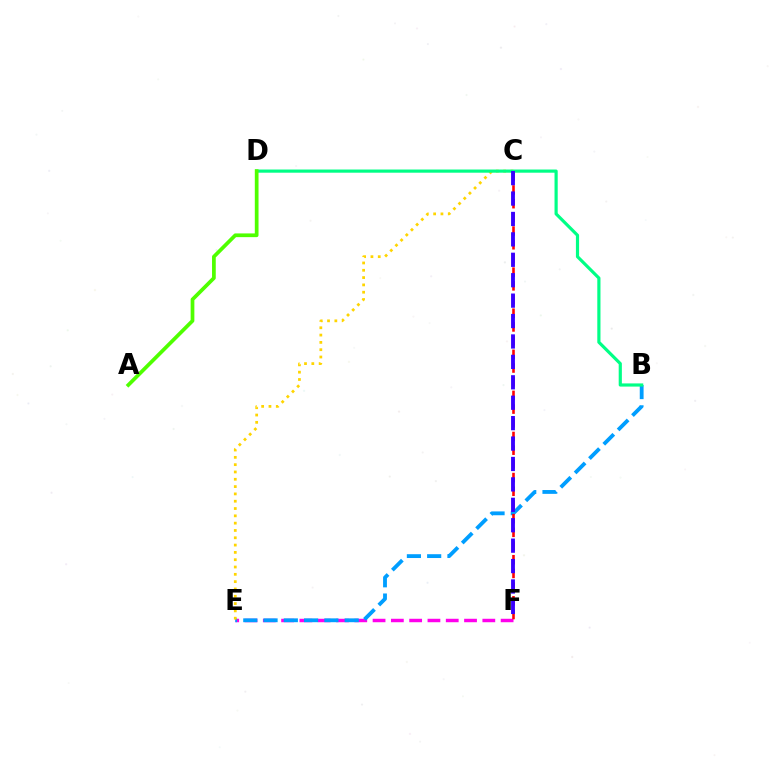{('E', 'F'): [{'color': '#ff00ed', 'line_style': 'dashed', 'thickness': 2.49}], ('B', 'E'): [{'color': '#009eff', 'line_style': 'dashed', 'thickness': 2.75}], ('C', 'E'): [{'color': '#ffd500', 'line_style': 'dotted', 'thickness': 1.99}], ('B', 'D'): [{'color': '#00ff86', 'line_style': 'solid', 'thickness': 2.29}], ('C', 'F'): [{'color': '#ff0000', 'line_style': 'dashed', 'thickness': 1.86}, {'color': '#3700ff', 'line_style': 'dashed', 'thickness': 2.77}], ('A', 'D'): [{'color': '#4fff00', 'line_style': 'solid', 'thickness': 2.68}]}